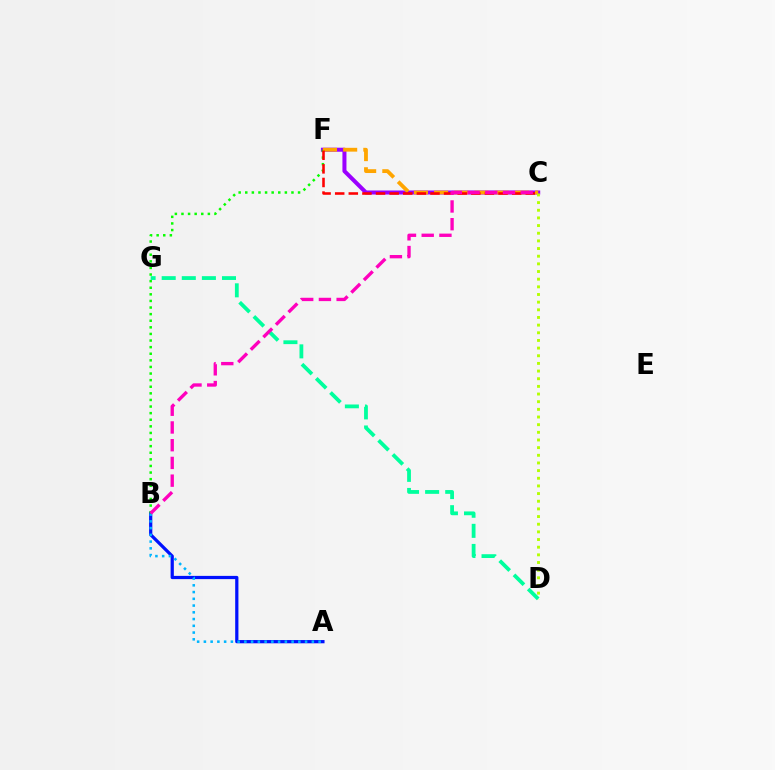{('A', 'B'): [{'color': '#0010ff', 'line_style': 'solid', 'thickness': 2.33}, {'color': '#00b5ff', 'line_style': 'dotted', 'thickness': 1.83}], ('C', 'F'): [{'color': '#9b00ff', 'line_style': 'solid', 'thickness': 2.9}, {'color': '#ffa500', 'line_style': 'dashed', 'thickness': 2.74}, {'color': '#ff0000', 'line_style': 'dashed', 'thickness': 1.85}], ('B', 'F'): [{'color': '#08ff00', 'line_style': 'dotted', 'thickness': 1.79}], ('D', 'G'): [{'color': '#00ff9d', 'line_style': 'dashed', 'thickness': 2.73}], ('B', 'C'): [{'color': '#ff00bd', 'line_style': 'dashed', 'thickness': 2.41}], ('C', 'D'): [{'color': '#b3ff00', 'line_style': 'dotted', 'thickness': 2.08}]}